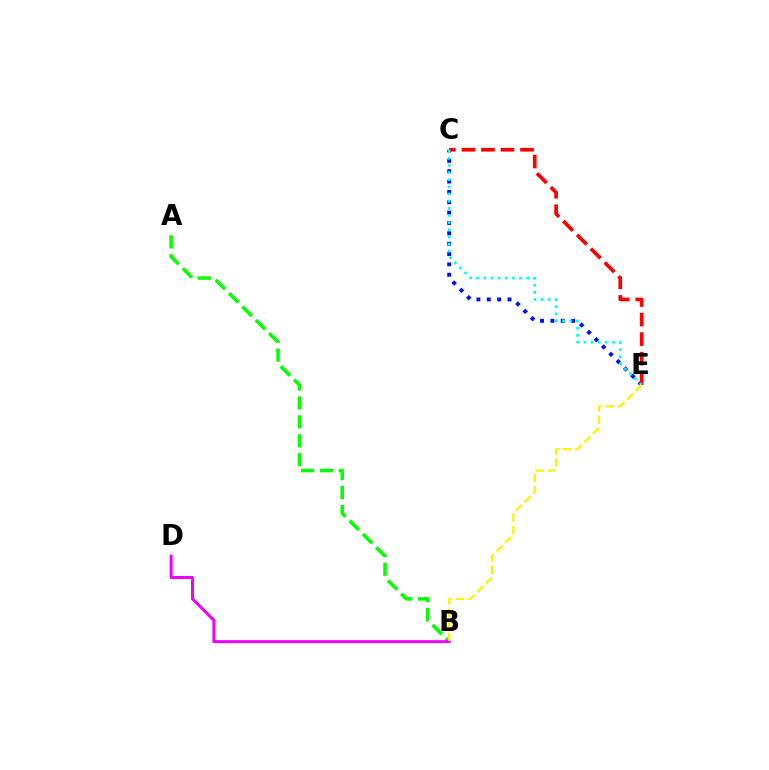{('C', 'E'): [{'color': '#0010ff', 'line_style': 'dotted', 'thickness': 2.81}, {'color': '#ff0000', 'line_style': 'dashed', 'thickness': 2.65}, {'color': '#00fff6', 'line_style': 'dotted', 'thickness': 1.94}], ('A', 'B'): [{'color': '#08ff00', 'line_style': 'dashed', 'thickness': 2.57}], ('B', 'D'): [{'color': '#ee00ff', 'line_style': 'solid', 'thickness': 2.16}], ('B', 'E'): [{'color': '#fcf500', 'line_style': 'dashed', 'thickness': 1.65}]}